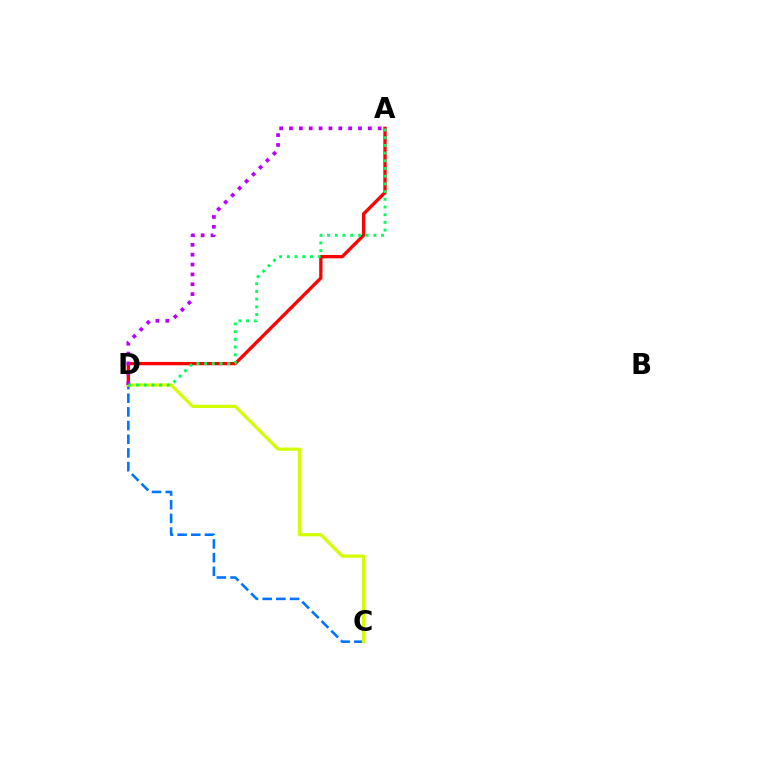{('C', 'D'): [{'color': '#0074ff', 'line_style': 'dashed', 'thickness': 1.86}, {'color': '#d1ff00', 'line_style': 'solid', 'thickness': 2.32}], ('A', 'D'): [{'color': '#ff0000', 'line_style': 'solid', 'thickness': 2.38}, {'color': '#b900ff', 'line_style': 'dotted', 'thickness': 2.68}, {'color': '#00ff5c', 'line_style': 'dotted', 'thickness': 2.09}]}